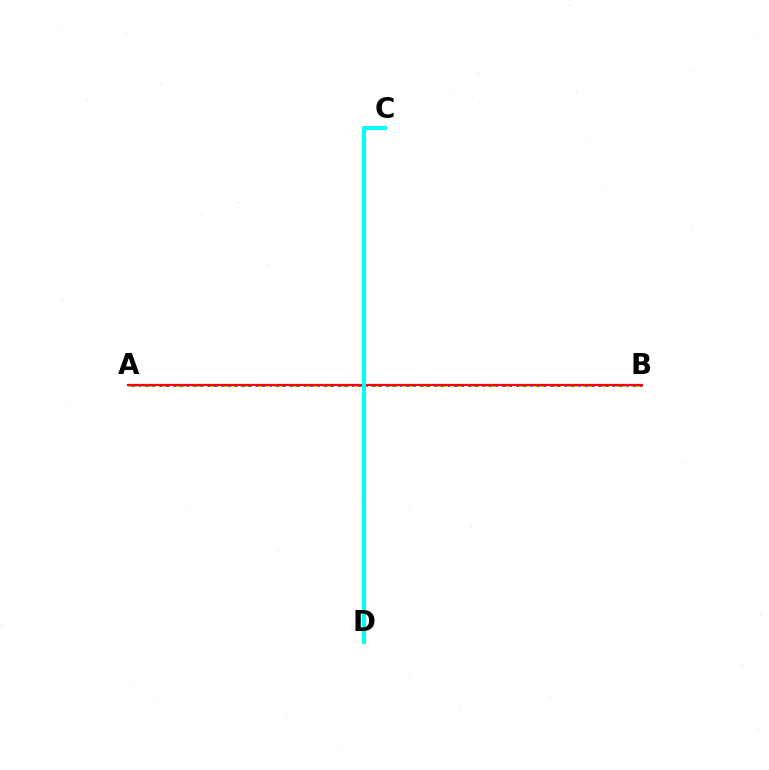{('A', 'B'): [{'color': '#84ff00', 'line_style': 'dashed', 'thickness': 2.21}, {'color': '#7200ff', 'line_style': 'dotted', 'thickness': 1.86}, {'color': '#ff0000', 'line_style': 'solid', 'thickness': 1.59}], ('C', 'D'): [{'color': '#00fff6', 'line_style': 'solid', 'thickness': 2.94}]}